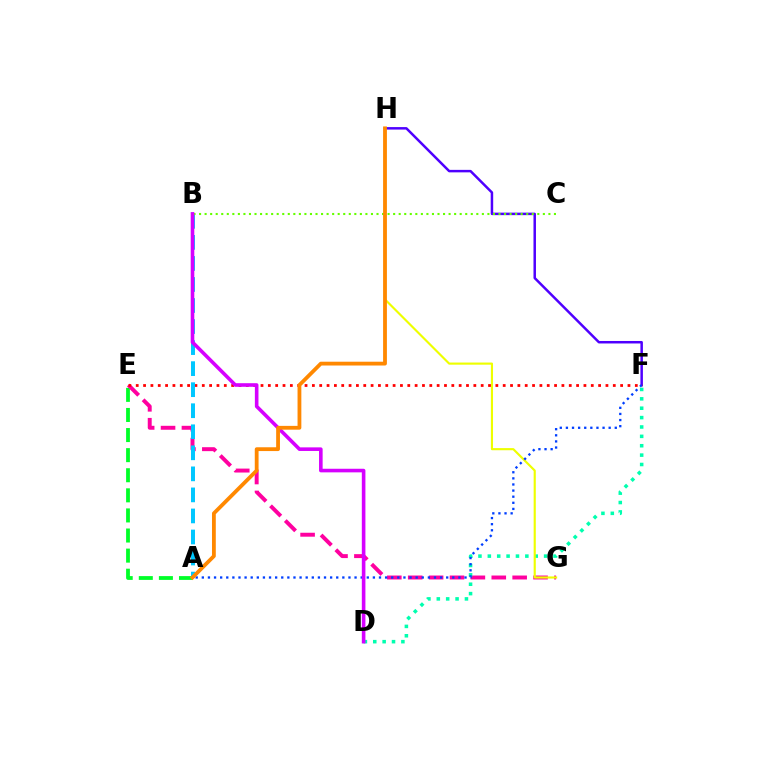{('F', 'H'): [{'color': '#4f00ff', 'line_style': 'solid', 'thickness': 1.79}], ('A', 'E'): [{'color': '#00ff27', 'line_style': 'dashed', 'thickness': 2.73}], ('E', 'G'): [{'color': '#ff00a0', 'line_style': 'dashed', 'thickness': 2.84}], ('D', 'F'): [{'color': '#00ffaf', 'line_style': 'dotted', 'thickness': 2.55}], ('G', 'H'): [{'color': '#eeff00', 'line_style': 'solid', 'thickness': 1.54}], ('A', 'F'): [{'color': '#003fff', 'line_style': 'dotted', 'thickness': 1.66}], ('E', 'F'): [{'color': '#ff0000', 'line_style': 'dotted', 'thickness': 1.99}], ('A', 'B'): [{'color': '#00c7ff', 'line_style': 'dashed', 'thickness': 2.86}], ('B', 'C'): [{'color': '#66ff00', 'line_style': 'dotted', 'thickness': 1.51}], ('B', 'D'): [{'color': '#d600ff', 'line_style': 'solid', 'thickness': 2.59}], ('A', 'H'): [{'color': '#ff8800', 'line_style': 'solid', 'thickness': 2.74}]}